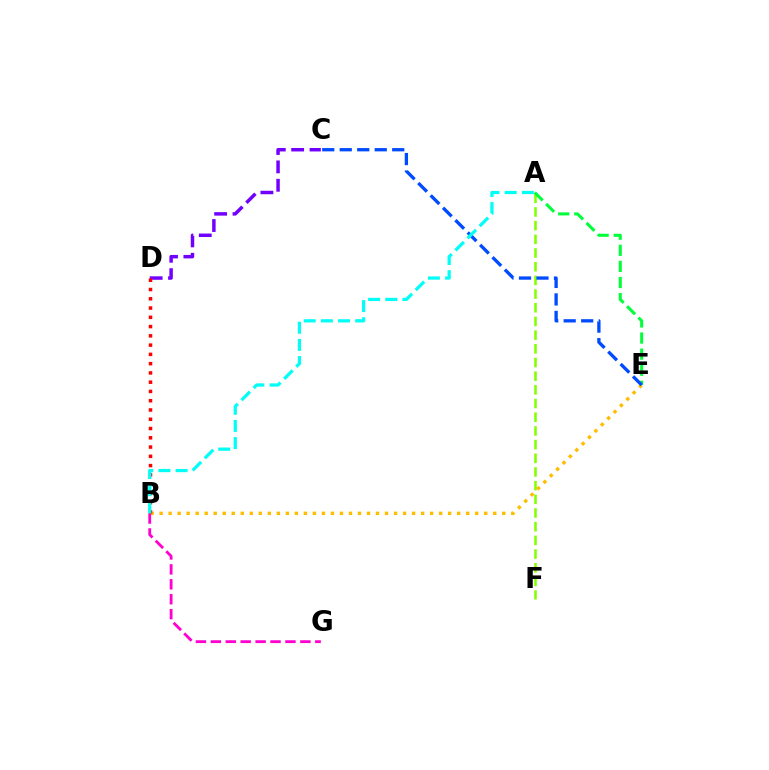{('A', 'F'): [{'color': '#84ff00', 'line_style': 'dashed', 'thickness': 1.86}], ('B', 'E'): [{'color': '#ffbd00', 'line_style': 'dotted', 'thickness': 2.45}], ('C', 'D'): [{'color': '#7200ff', 'line_style': 'dashed', 'thickness': 2.5}], ('A', 'E'): [{'color': '#00ff39', 'line_style': 'dashed', 'thickness': 2.19}], ('B', 'G'): [{'color': '#ff00cf', 'line_style': 'dashed', 'thickness': 2.03}], ('B', 'D'): [{'color': '#ff0000', 'line_style': 'dotted', 'thickness': 2.52}], ('C', 'E'): [{'color': '#004bff', 'line_style': 'dashed', 'thickness': 2.38}], ('A', 'B'): [{'color': '#00fff6', 'line_style': 'dashed', 'thickness': 2.33}]}